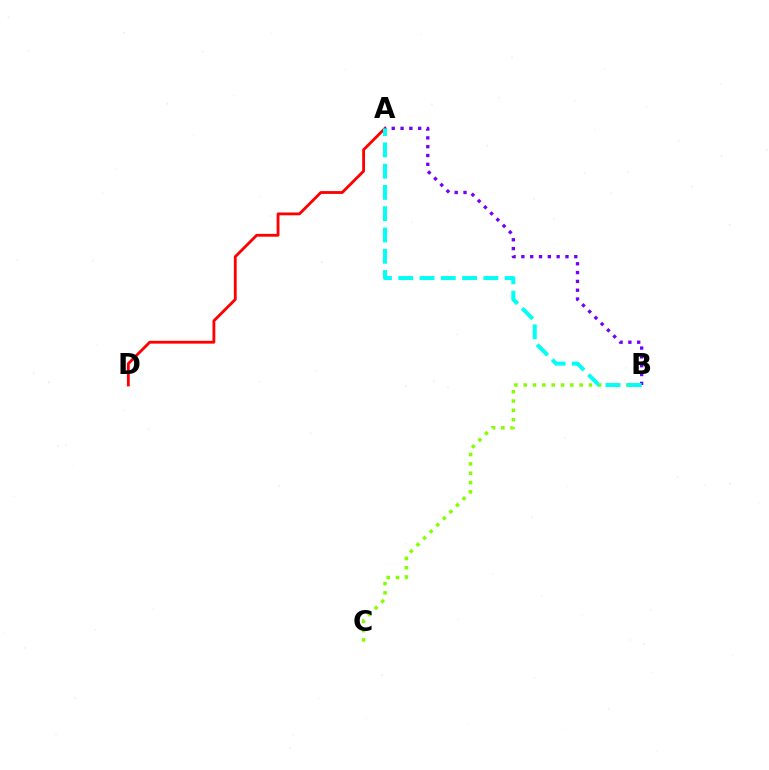{('A', 'D'): [{'color': '#ff0000', 'line_style': 'solid', 'thickness': 2.04}], ('B', 'C'): [{'color': '#84ff00', 'line_style': 'dotted', 'thickness': 2.53}], ('A', 'B'): [{'color': '#7200ff', 'line_style': 'dotted', 'thickness': 2.4}, {'color': '#00fff6', 'line_style': 'dashed', 'thickness': 2.89}]}